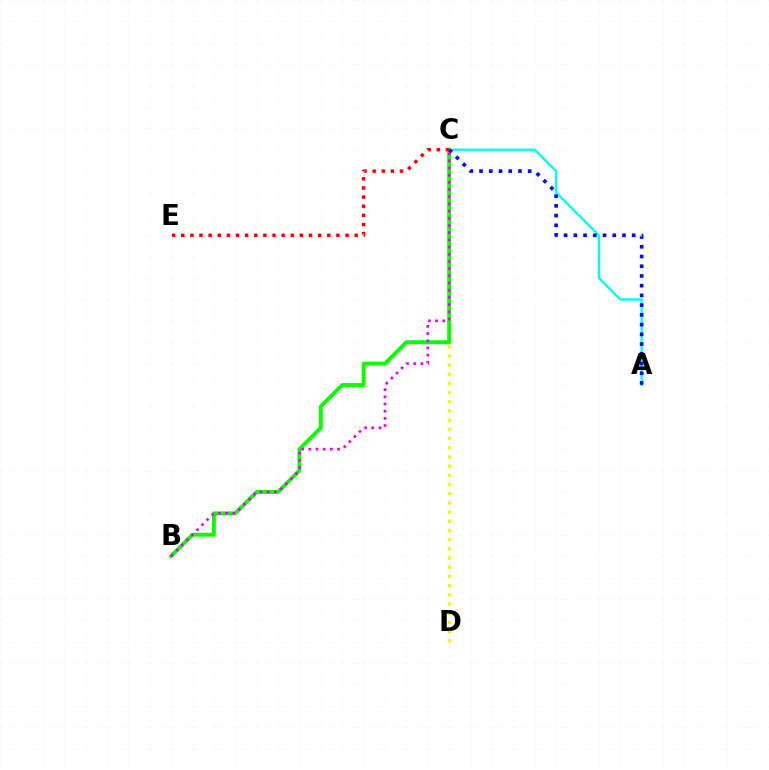{('C', 'D'): [{'color': '#fcf500', 'line_style': 'dotted', 'thickness': 2.5}], ('B', 'C'): [{'color': '#08ff00', 'line_style': 'solid', 'thickness': 2.81}, {'color': '#ee00ff', 'line_style': 'dotted', 'thickness': 1.95}], ('A', 'C'): [{'color': '#00fff6', 'line_style': 'solid', 'thickness': 1.68}, {'color': '#0010ff', 'line_style': 'dotted', 'thickness': 2.64}], ('C', 'E'): [{'color': '#ff0000', 'line_style': 'dotted', 'thickness': 2.48}]}